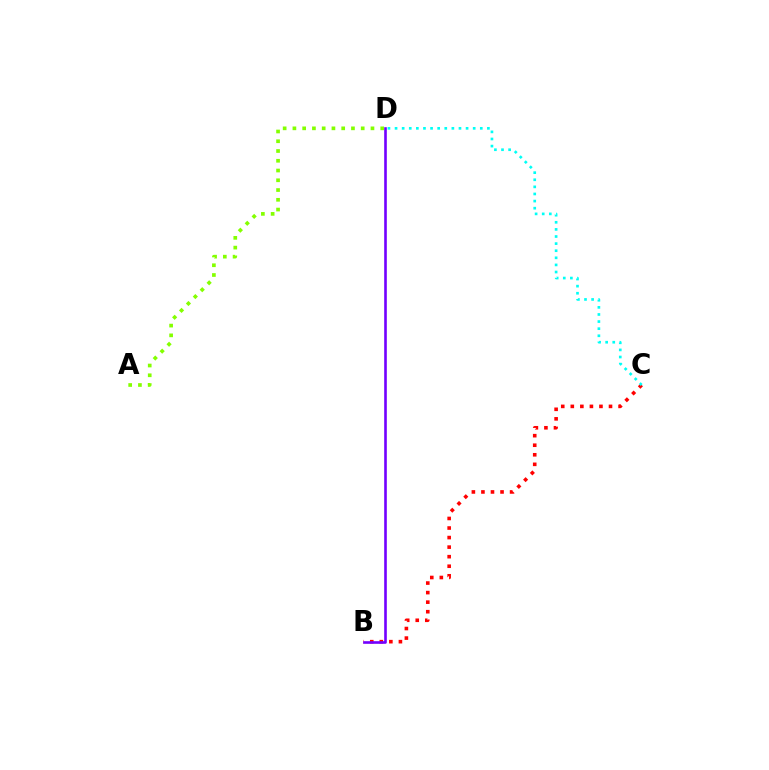{('B', 'C'): [{'color': '#ff0000', 'line_style': 'dotted', 'thickness': 2.6}], ('B', 'D'): [{'color': '#7200ff', 'line_style': 'solid', 'thickness': 1.89}], ('A', 'D'): [{'color': '#84ff00', 'line_style': 'dotted', 'thickness': 2.65}], ('C', 'D'): [{'color': '#00fff6', 'line_style': 'dotted', 'thickness': 1.93}]}